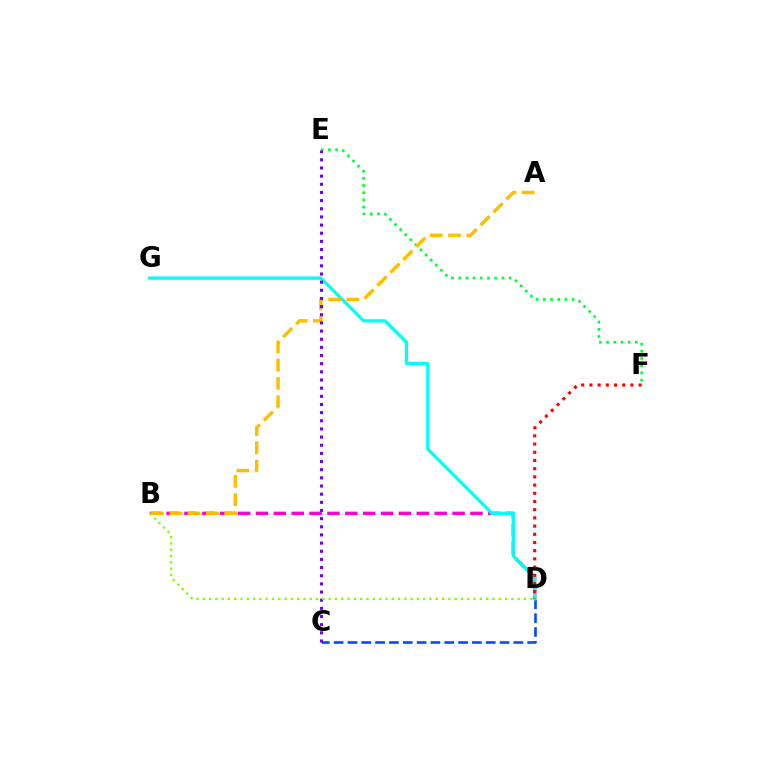{('C', 'D'): [{'color': '#004bff', 'line_style': 'dashed', 'thickness': 1.88}], ('E', 'F'): [{'color': '#00ff39', 'line_style': 'dotted', 'thickness': 1.95}], ('B', 'D'): [{'color': '#ff00cf', 'line_style': 'dashed', 'thickness': 2.43}, {'color': '#84ff00', 'line_style': 'dotted', 'thickness': 1.71}], ('D', 'G'): [{'color': '#00fff6', 'line_style': 'solid', 'thickness': 2.34}], ('A', 'B'): [{'color': '#ffbd00', 'line_style': 'dashed', 'thickness': 2.49}], ('C', 'E'): [{'color': '#7200ff', 'line_style': 'dotted', 'thickness': 2.22}], ('D', 'F'): [{'color': '#ff0000', 'line_style': 'dotted', 'thickness': 2.23}]}